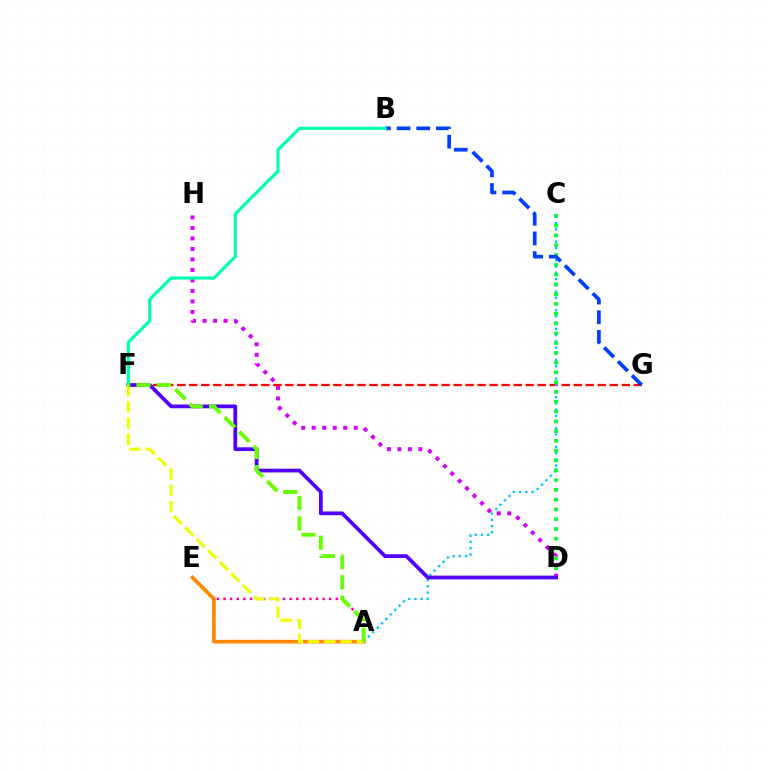{('F', 'G'): [{'color': '#ff0000', 'line_style': 'dashed', 'thickness': 1.63}], ('D', 'H'): [{'color': '#d600ff', 'line_style': 'dotted', 'thickness': 2.85}], ('A', 'C'): [{'color': '#00c7ff', 'line_style': 'dotted', 'thickness': 1.69}], ('C', 'D'): [{'color': '#00ff27', 'line_style': 'dotted', 'thickness': 2.66}], ('D', 'F'): [{'color': '#4f00ff', 'line_style': 'solid', 'thickness': 2.7}], ('B', 'G'): [{'color': '#003fff', 'line_style': 'dashed', 'thickness': 2.67}], ('B', 'F'): [{'color': '#00ffaf', 'line_style': 'solid', 'thickness': 2.25}], ('A', 'E'): [{'color': '#ff00a0', 'line_style': 'dotted', 'thickness': 1.8}, {'color': '#ff8800', 'line_style': 'solid', 'thickness': 2.65}], ('A', 'F'): [{'color': '#eeff00', 'line_style': 'dashed', 'thickness': 2.21}, {'color': '#66ff00', 'line_style': 'dashed', 'thickness': 2.76}]}